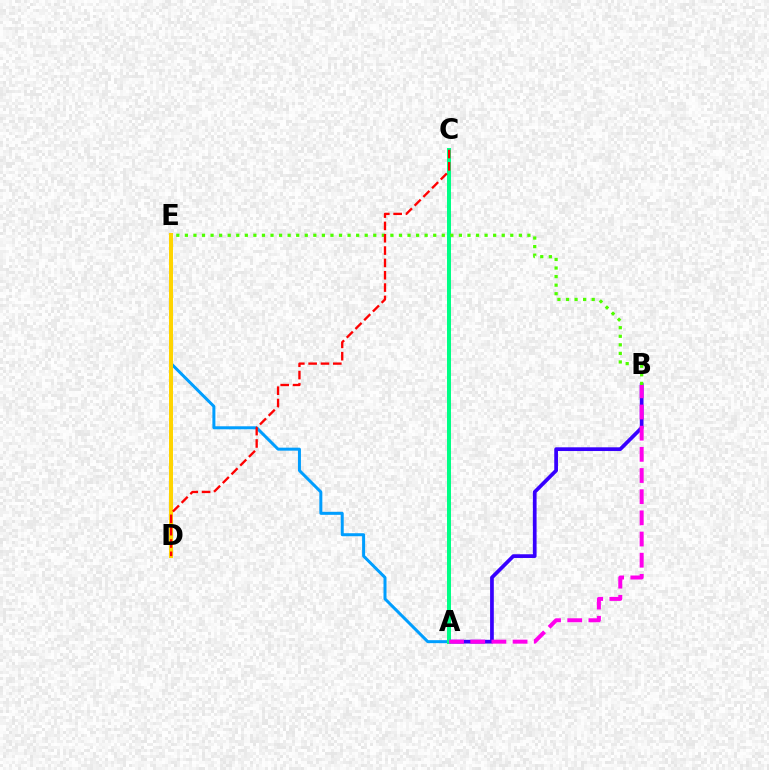{('A', 'B'): [{'color': '#3700ff', 'line_style': 'solid', 'thickness': 2.68}, {'color': '#ff00ed', 'line_style': 'dashed', 'thickness': 2.88}], ('A', 'E'): [{'color': '#009eff', 'line_style': 'solid', 'thickness': 2.16}], ('A', 'C'): [{'color': '#00ff86', 'line_style': 'solid', 'thickness': 2.88}], ('B', 'E'): [{'color': '#4fff00', 'line_style': 'dotted', 'thickness': 2.33}], ('D', 'E'): [{'color': '#ffd500', 'line_style': 'solid', 'thickness': 2.89}], ('C', 'D'): [{'color': '#ff0000', 'line_style': 'dashed', 'thickness': 1.68}]}